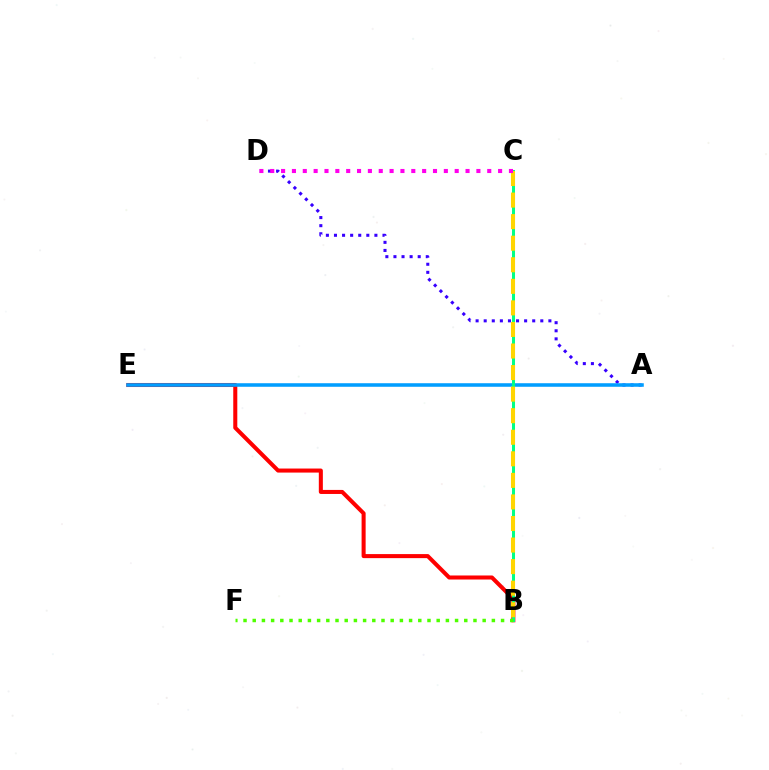{('B', 'E'): [{'color': '#ff0000', 'line_style': 'solid', 'thickness': 2.91}], ('A', 'D'): [{'color': '#3700ff', 'line_style': 'dotted', 'thickness': 2.2}], ('A', 'E'): [{'color': '#009eff', 'line_style': 'solid', 'thickness': 2.55}], ('B', 'C'): [{'color': '#00ff86', 'line_style': 'solid', 'thickness': 2.17}, {'color': '#ffd500', 'line_style': 'dashed', 'thickness': 2.93}], ('B', 'F'): [{'color': '#4fff00', 'line_style': 'dotted', 'thickness': 2.5}], ('C', 'D'): [{'color': '#ff00ed', 'line_style': 'dotted', 'thickness': 2.95}]}